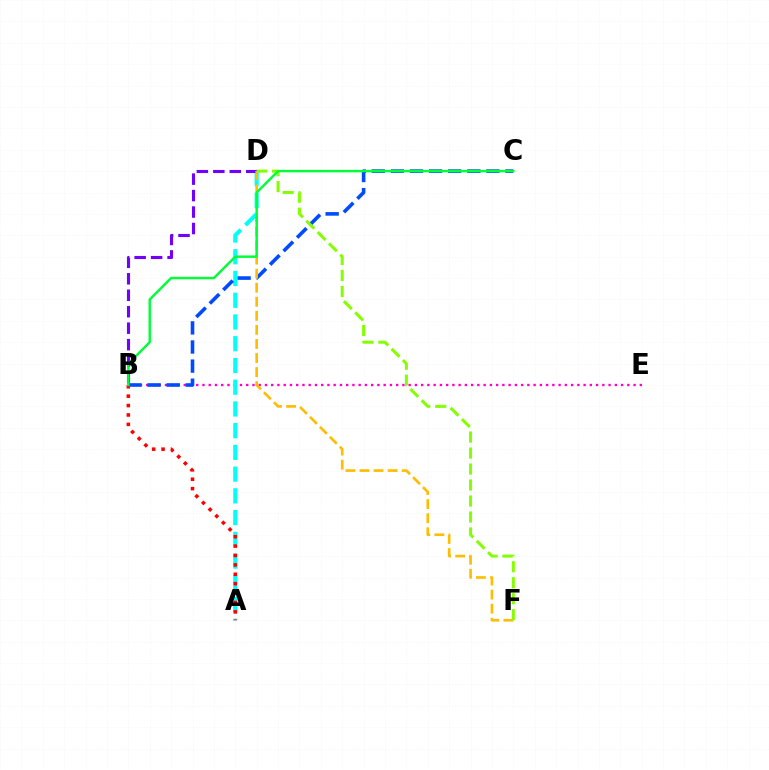{('B', 'E'): [{'color': '#ff00cf', 'line_style': 'dotted', 'thickness': 1.7}], ('A', 'D'): [{'color': '#00fff6', 'line_style': 'dashed', 'thickness': 2.95}], ('B', 'D'): [{'color': '#7200ff', 'line_style': 'dashed', 'thickness': 2.24}], ('B', 'C'): [{'color': '#004bff', 'line_style': 'dashed', 'thickness': 2.59}, {'color': '#00ff39', 'line_style': 'solid', 'thickness': 1.76}], ('A', 'B'): [{'color': '#ff0000', 'line_style': 'dotted', 'thickness': 2.55}], ('D', 'F'): [{'color': '#ffbd00', 'line_style': 'dashed', 'thickness': 1.91}, {'color': '#84ff00', 'line_style': 'dashed', 'thickness': 2.17}]}